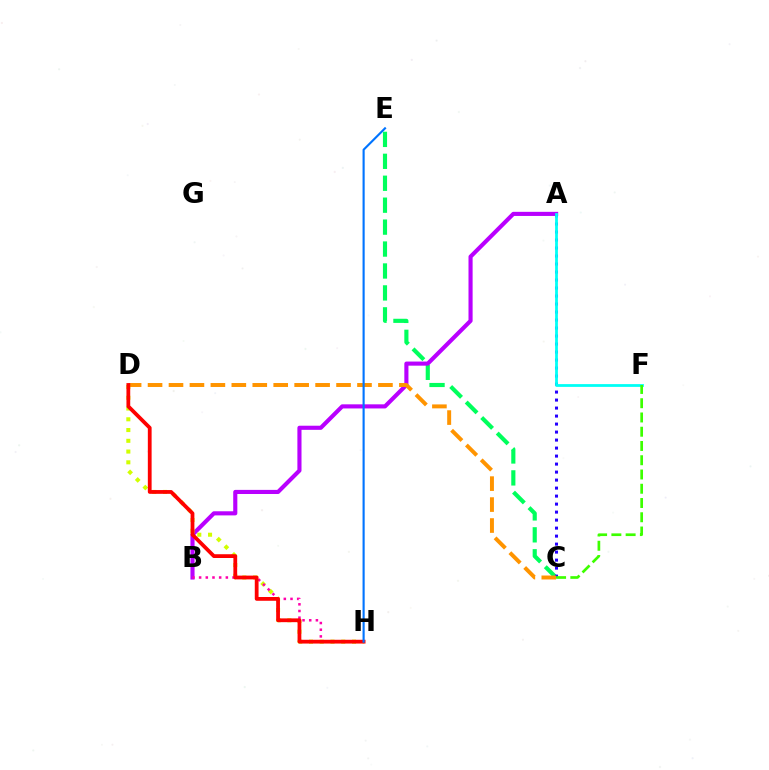{('C', 'E'): [{'color': '#00ff5c', 'line_style': 'dashed', 'thickness': 2.98}], ('A', 'B'): [{'color': '#b900ff', 'line_style': 'solid', 'thickness': 2.96}], ('D', 'H'): [{'color': '#d1ff00', 'line_style': 'dotted', 'thickness': 2.92}, {'color': '#ff0000', 'line_style': 'solid', 'thickness': 2.72}], ('A', 'C'): [{'color': '#2500ff', 'line_style': 'dotted', 'thickness': 2.17}], ('C', 'D'): [{'color': '#ff9400', 'line_style': 'dashed', 'thickness': 2.85}], ('B', 'H'): [{'color': '#ff00ac', 'line_style': 'dotted', 'thickness': 1.82}], ('A', 'F'): [{'color': '#00fff6', 'line_style': 'solid', 'thickness': 2.0}], ('E', 'H'): [{'color': '#0074ff', 'line_style': 'solid', 'thickness': 1.53}], ('C', 'F'): [{'color': '#3dff00', 'line_style': 'dashed', 'thickness': 1.94}]}